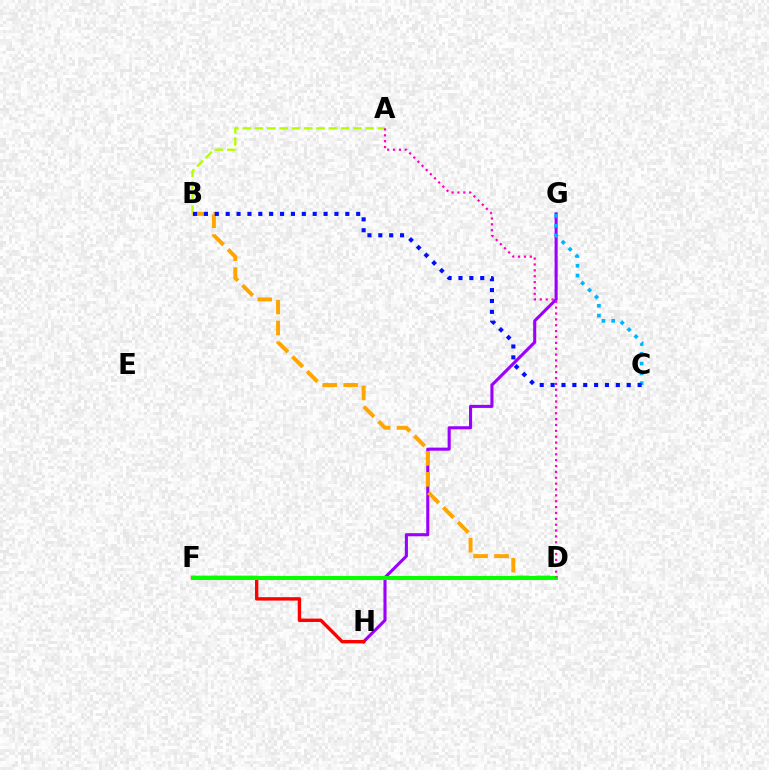{('G', 'H'): [{'color': '#9b00ff', 'line_style': 'solid', 'thickness': 2.22}], ('D', 'F'): [{'color': '#00ff9d', 'line_style': 'solid', 'thickness': 1.66}, {'color': '#08ff00', 'line_style': 'solid', 'thickness': 2.9}], ('F', 'H'): [{'color': '#ff0000', 'line_style': 'solid', 'thickness': 2.45}], ('A', 'B'): [{'color': '#b3ff00', 'line_style': 'dashed', 'thickness': 1.67}], ('B', 'D'): [{'color': '#ffa500', 'line_style': 'dashed', 'thickness': 2.84}], ('C', 'G'): [{'color': '#00b5ff', 'line_style': 'dotted', 'thickness': 2.66}], ('B', 'C'): [{'color': '#0010ff', 'line_style': 'dotted', 'thickness': 2.96}], ('A', 'D'): [{'color': '#ff00bd', 'line_style': 'dotted', 'thickness': 1.59}]}